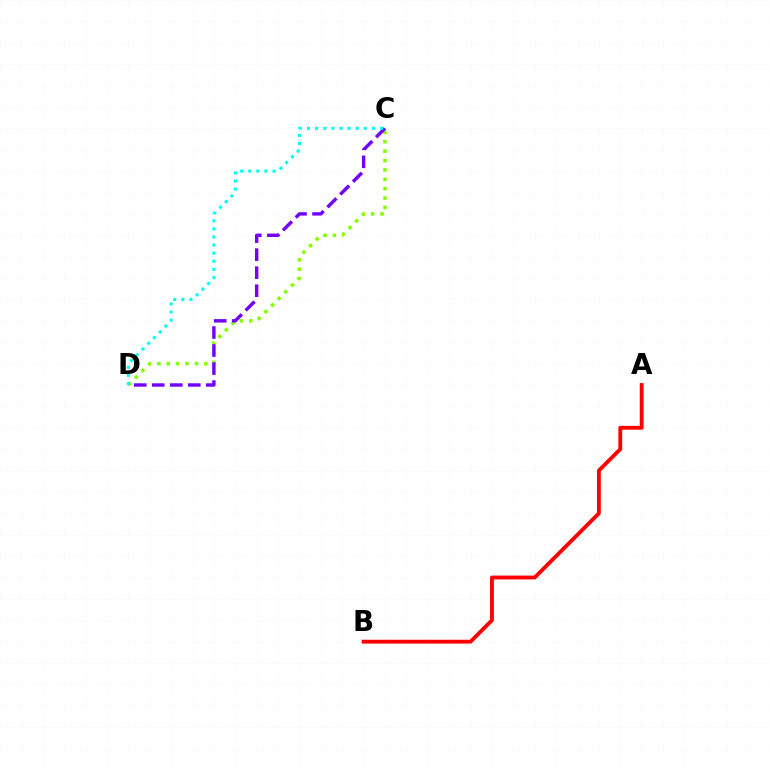{('C', 'D'): [{'color': '#84ff00', 'line_style': 'dotted', 'thickness': 2.55}, {'color': '#7200ff', 'line_style': 'dashed', 'thickness': 2.45}, {'color': '#00fff6', 'line_style': 'dotted', 'thickness': 2.2}], ('A', 'B'): [{'color': '#ff0000', 'line_style': 'solid', 'thickness': 2.77}]}